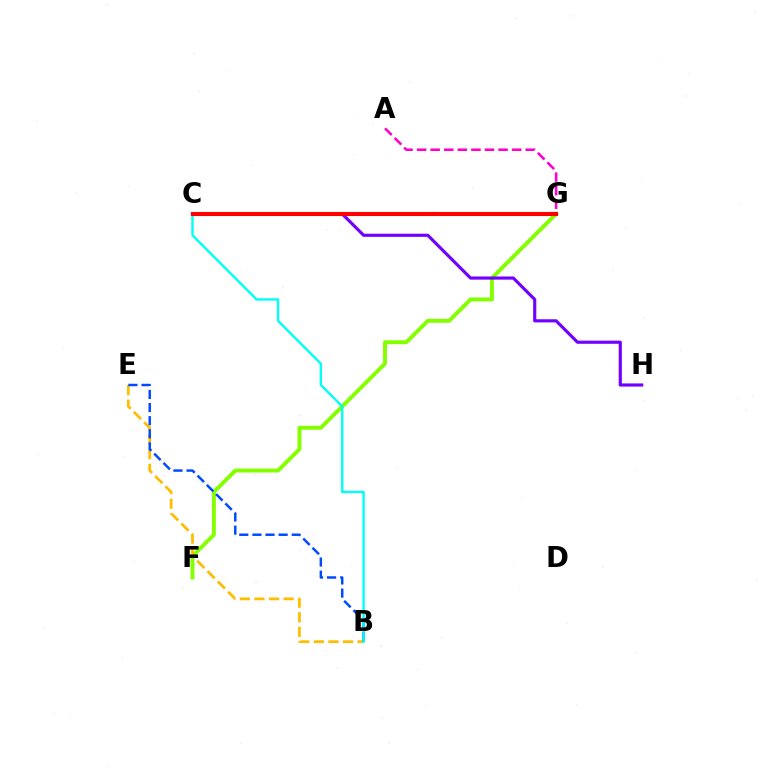{('F', 'G'): [{'color': '#84ff00', 'line_style': 'solid', 'thickness': 2.82}], ('A', 'G'): [{'color': '#ff00cf', 'line_style': 'dashed', 'thickness': 1.84}], ('B', 'E'): [{'color': '#ffbd00', 'line_style': 'dashed', 'thickness': 1.98}, {'color': '#004bff', 'line_style': 'dashed', 'thickness': 1.78}], ('C', 'H'): [{'color': '#7200ff', 'line_style': 'solid', 'thickness': 2.27}], ('C', 'G'): [{'color': '#00ff39', 'line_style': 'dashed', 'thickness': 1.82}, {'color': '#ff0000', 'line_style': 'solid', 'thickness': 2.95}], ('B', 'C'): [{'color': '#00fff6', 'line_style': 'solid', 'thickness': 1.71}]}